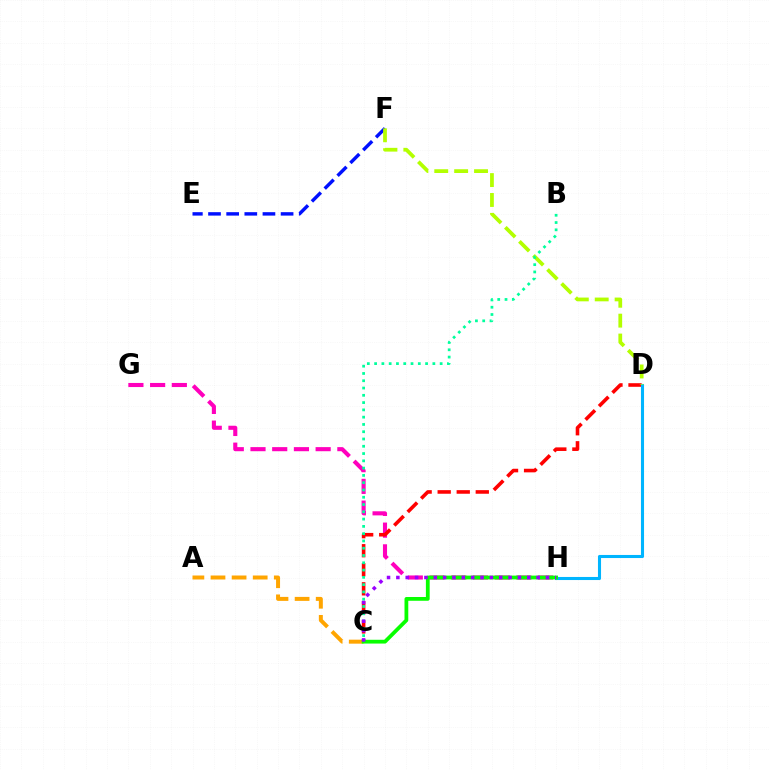{('G', 'H'): [{'color': '#ff00bd', 'line_style': 'dashed', 'thickness': 2.95}], ('C', 'D'): [{'color': '#ff0000', 'line_style': 'dashed', 'thickness': 2.59}], ('E', 'F'): [{'color': '#0010ff', 'line_style': 'dashed', 'thickness': 2.47}], ('D', 'H'): [{'color': '#00b5ff', 'line_style': 'solid', 'thickness': 2.21}], ('D', 'F'): [{'color': '#b3ff00', 'line_style': 'dashed', 'thickness': 2.7}], ('B', 'C'): [{'color': '#00ff9d', 'line_style': 'dotted', 'thickness': 1.98}], ('A', 'C'): [{'color': '#ffa500', 'line_style': 'dashed', 'thickness': 2.87}], ('C', 'H'): [{'color': '#08ff00', 'line_style': 'solid', 'thickness': 2.72}, {'color': '#9b00ff', 'line_style': 'dotted', 'thickness': 2.54}]}